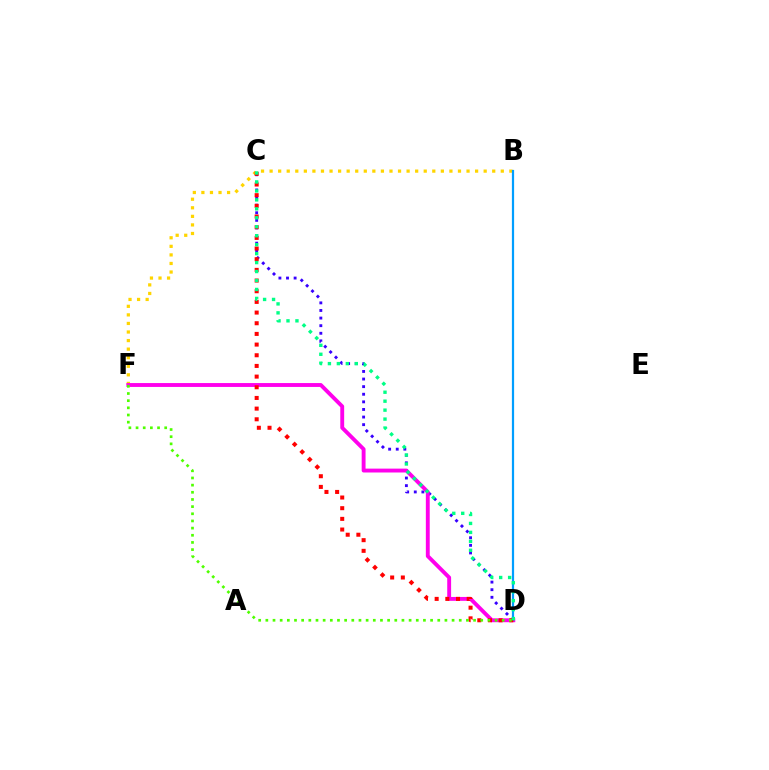{('C', 'D'): [{'color': '#3700ff', 'line_style': 'dotted', 'thickness': 2.07}, {'color': '#ff0000', 'line_style': 'dotted', 'thickness': 2.9}, {'color': '#00ff86', 'line_style': 'dotted', 'thickness': 2.43}], ('B', 'F'): [{'color': '#ffd500', 'line_style': 'dotted', 'thickness': 2.33}], ('D', 'F'): [{'color': '#ff00ed', 'line_style': 'solid', 'thickness': 2.79}, {'color': '#4fff00', 'line_style': 'dotted', 'thickness': 1.95}], ('B', 'D'): [{'color': '#009eff', 'line_style': 'solid', 'thickness': 1.59}]}